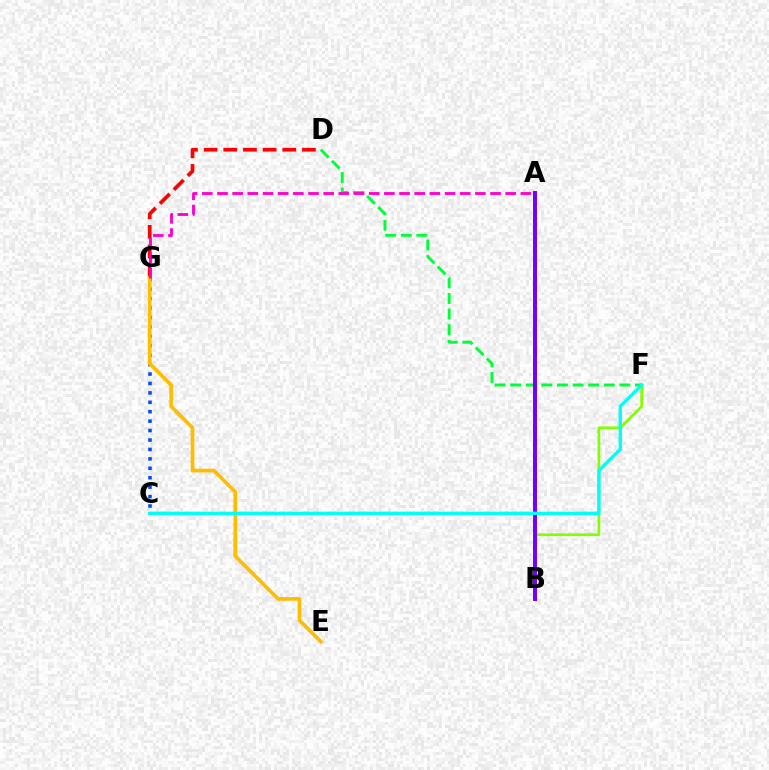{('B', 'F'): [{'color': '#84ff00', 'line_style': 'solid', 'thickness': 1.94}], ('D', 'F'): [{'color': '#00ff39', 'line_style': 'dashed', 'thickness': 2.12}], ('D', 'G'): [{'color': '#ff0000', 'line_style': 'dashed', 'thickness': 2.67}], ('A', 'B'): [{'color': '#7200ff', 'line_style': 'solid', 'thickness': 2.86}], ('C', 'G'): [{'color': '#004bff', 'line_style': 'dotted', 'thickness': 2.56}], ('E', 'G'): [{'color': '#ffbd00', 'line_style': 'solid', 'thickness': 2.64}], ('C', 'F'): [{'color': '#00fff6', 'line_style': 'solid', 'thickness': 2.41}], ('A', 'G'): [{'color': '#ff00cf', 'line_style': 'dashed', 'thickness': 2.06}]}